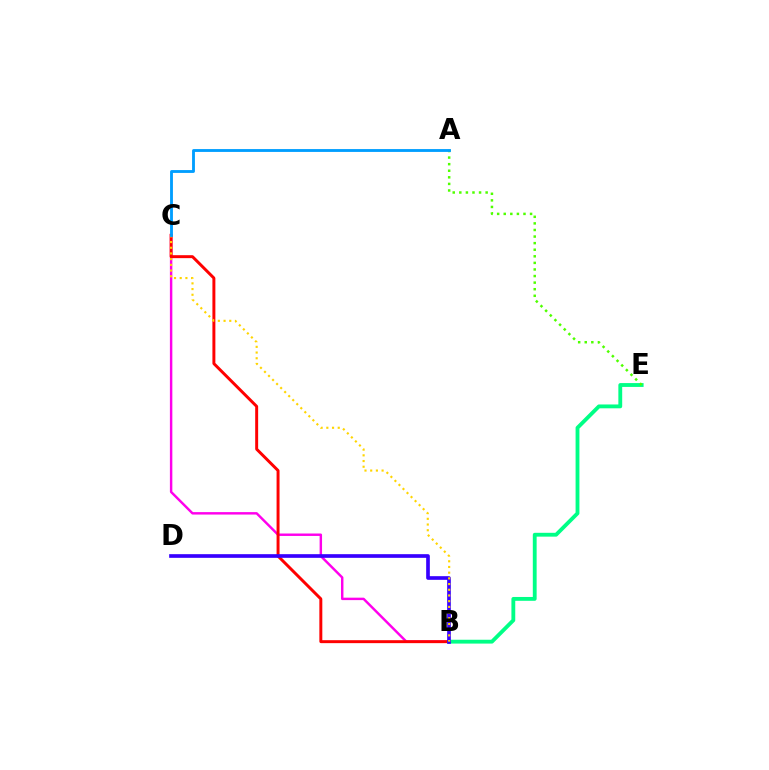{('B', 'C'): [{'color': '#ff00ed', 'line_style': 'solid', 'thickness': 1.76}, {'color': '#ff0000', 'line_style': 'solid', 'thickness': 2.13}, {'color': '#ffd500', 'line_style': 'dotted', 'thickness': 1.55}], ('B', 'E'): [{'color': '#00ff86', 'line_style': 'solid', 'thickness': 2.76}], ('B', 'D'): [{'color': '#3700ff', 'line_style': 'solid', 'thickness': 2.64}], ('A', 'E'): [{'color': '#4fff00', 'line_style': 'dotted', 'thickness': 1.79}], ('A', 'C'): [{'color': '#009eff', 'line_style': 'solid', 'thickness': 2.05}]}